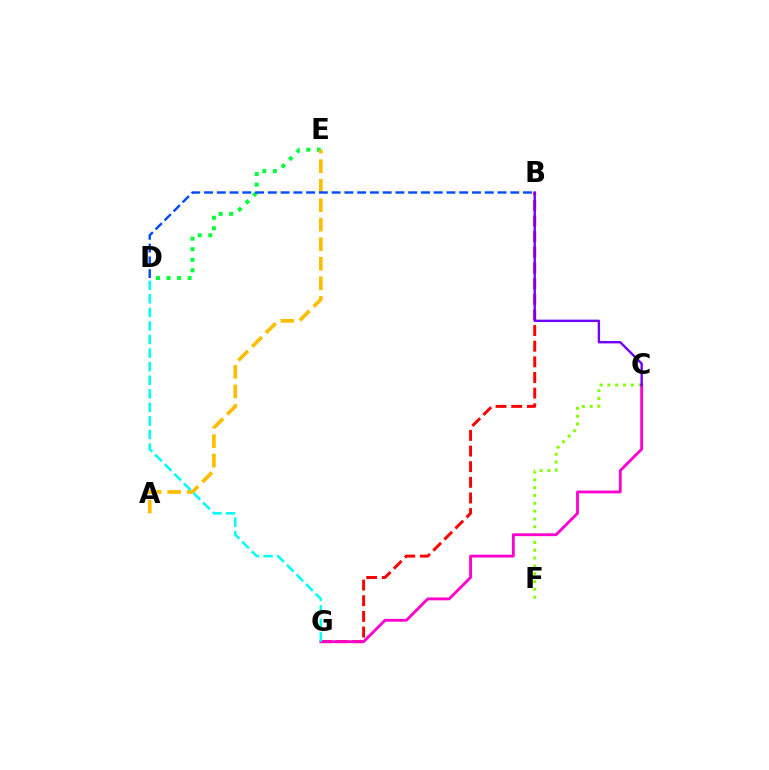{('C', 'F'): [{'color': '#84ff00', 'line_style': 'dotted', 'thickness': 2.13}], ('D', 'E'): [{'color': '#00ff39', 'line_style': 'dotted', 'thickness': 2.87}], ('A', 'E'): [{'color': '#ffbd00', 'line_style': 'dashed', 'thickness': 2.65}], ('B', 'G'): [{'color': '#ff0000', 'line_style': 'dashed', 'thickness': 2.13}], ('C', 'G'): [{'color': '#ff00cf', 'line_style': 'solid', 'thickness': 2.04}], ('B', 'D'): [{'color': '#004bff', 'line_style': 'dashed', 'thickness': 1.73}], ('D', 'G'): [{'color': '#00fff6', 'line_style': 'dashed', 'thickness': 1.84}], ('B', 'C'): [{'color': '#7200ff', 'line_style': 'solid', 'thickness': 1.71}]}